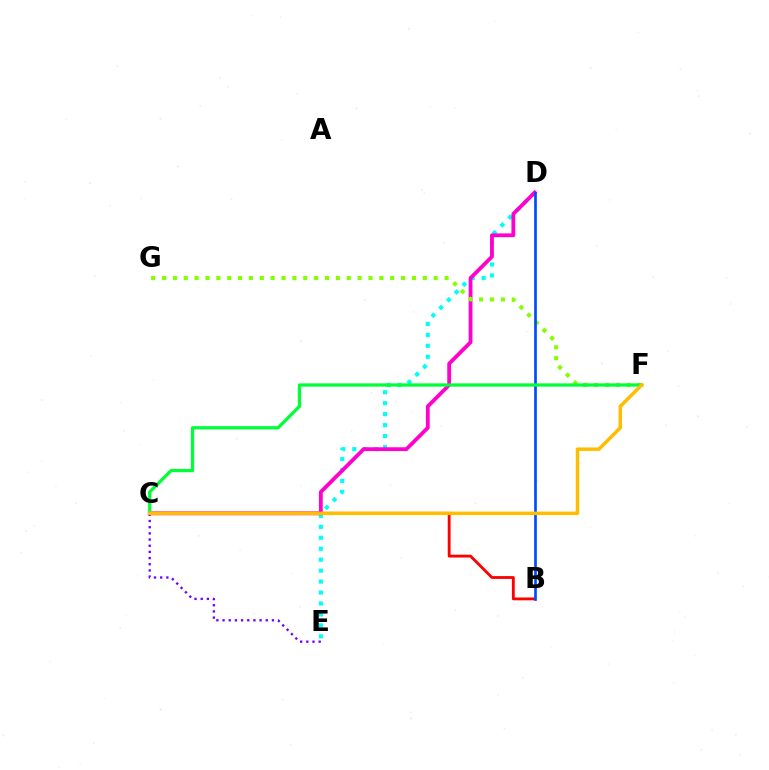{('D', 'E'): [{'color': '#00fff6', 'line_style': 'dotted', 'thickness': 2.98}], ('B', 'C'): [{'color': '#ff0000', 'line_style': 'solid', 'thickness': 2.04}], ('C', 'E'): [{'color': '#7200ff', 'line_style': 'dotted', 'thickness': 1.68}], ('C', 'D'): [{'color': '#ff00cf', 'line_style': 'solid', 'thickness': 2.74}], ('F', 'G'): [{'color': '#84ff00', 'line_style': 'dotted', 'thickness': 2.95}], ('B', 'D'): [{'color': '#004bff', 'line_style': 'solid', 'thickness': 1.92}], ('C', 'F'): [{'color': '#00ff39', 'line_style': 'solid', 'thickness': 2.35}, {'color': '#ffbd00', 'line_style': 'solid', 'thickness': 2.5}]}